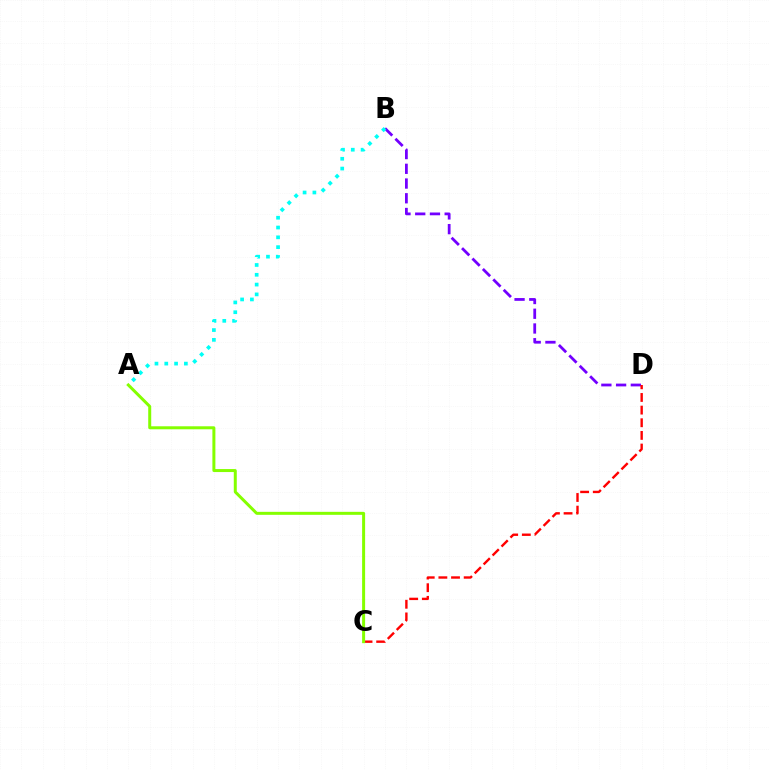{('B', 'D'): [{'color': '#7200ff', 'line_style': 'dashed', 'thickness': 2.0}], ('C', 'D'): [{'color': '#ff0000', 'line_style': 'dashed', 'thickness': 1.72}], ('A', 'C'): [{'color': '#84ff00', 'line_style': 'solid', 'thickness': 2.16}], ('A', 'B'): [{'color': '#00fff6', 'line_style': 'dotted', 'thickness': 2.66}]}